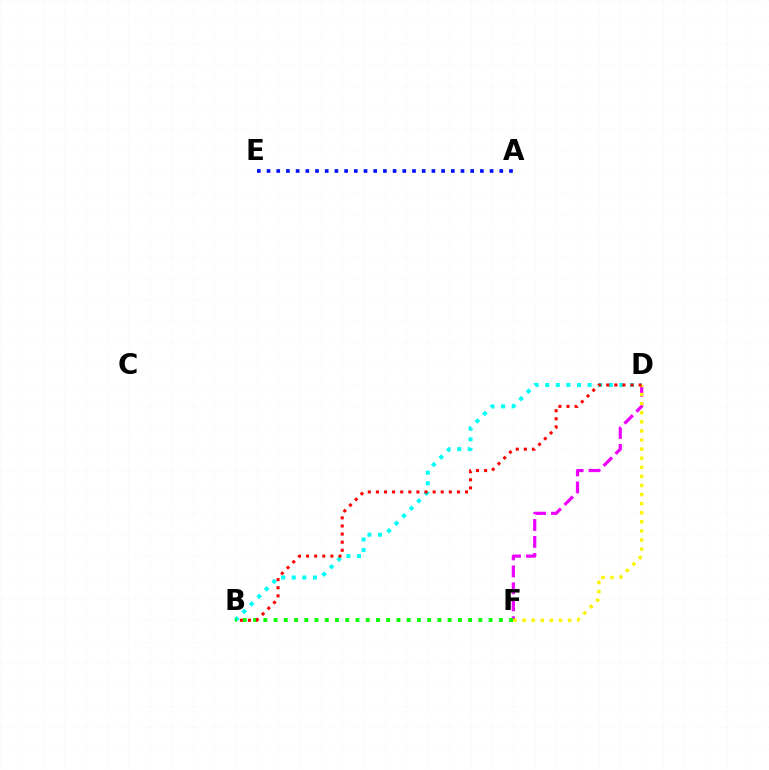{('D', 'F'): [{'color': '#ee00ff', 'line_style': 'dashed', 'thickness': 2.3}, {'color': '#fcf500', 'line_style': 'dotted', 'thickness': 2.47}], ('B', 'D'): [{'color': '#00fff6', 'line_style': 'dotted', 'thickness': 2.88}, {'color': '#ff0000', 'line_style': 'dotted', 'thickness': 2.2}], ('B', 'F'): [{'color': '#08ff00', 'line_style': 'dotted', 'thickness': 2.78}], ('A', 'E'): [{'color': '#0010ff', 'line_style': 'dotted', 'thickness': 2.63}]}